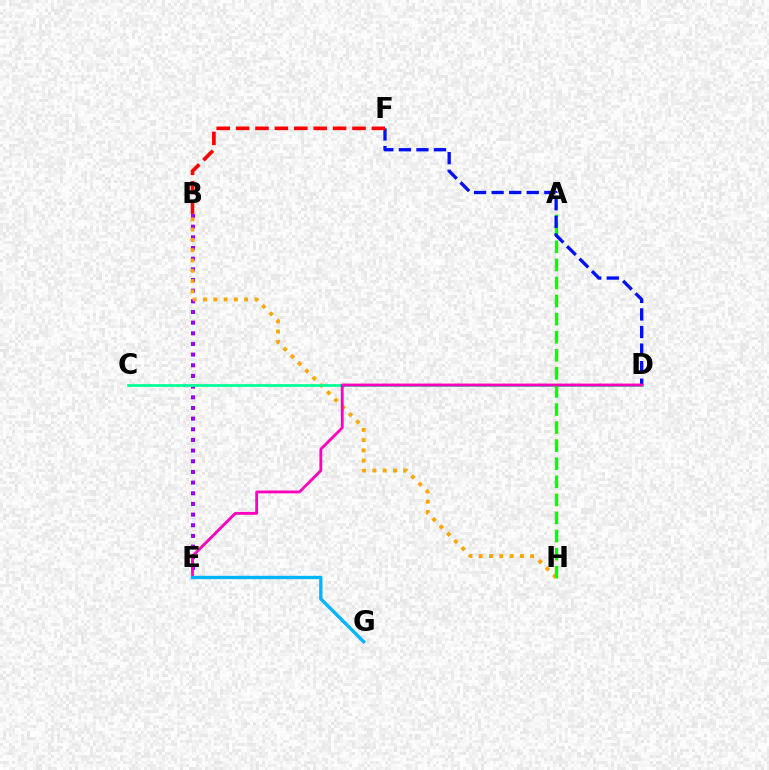{('B', 'E'): [{'color': '#9b00ff', 'line_style': 'dotted', 'thickness': 2.9}], ('C', 'D'): [{'color': '#b3ff00', 'line_style': 'dotted', 'thickness': 1.85}, {'color': '#00ff9d', 'line_style': 'solid', 'thickness': 1.94}], ('B', 'H'): [{'color': '#ffa500', 'line_style': 'dotted', 'thickness': 2.8}], ('A', 'H'): [{'color': '#08ff00', 'line_style': 'dashed', 'thickness': 2.46}], ('D', 'F'): [{'color': '#0010ff', 'line_style': 'dashed', 'thickness': 2.39}], ('D', 'E'): [{'color': '#ff00bd', 'line_style': 'solid', 'thickness': 2.05}], ('B', 'F'): [{'color': '#ff0000', 'line_style': 'dashed', 'thickness': 2.63}], ('E', 'G'): [{'color': '#00b5ff', 'line_style': 'solid', 'thickness': 2.42}]}